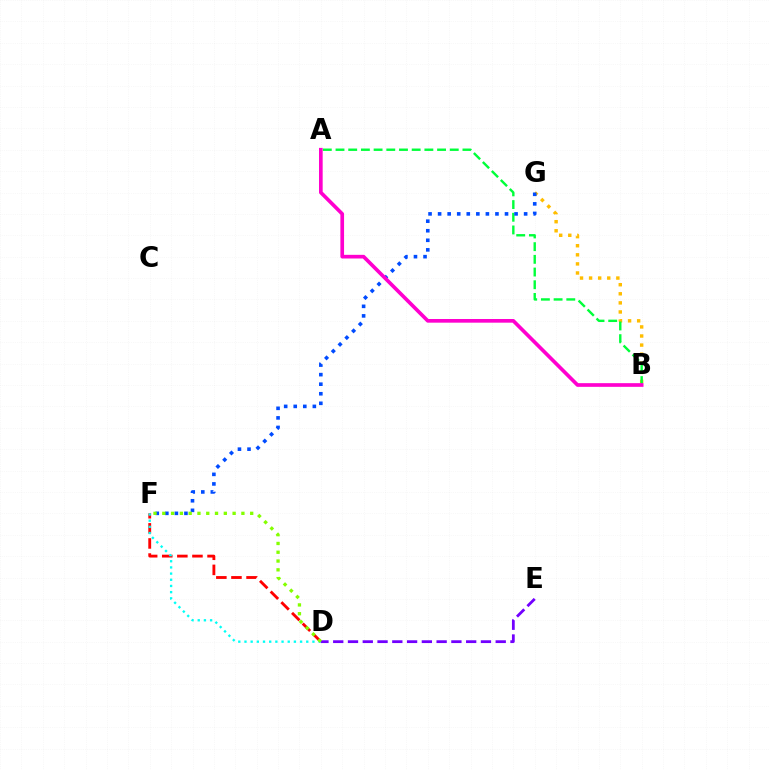{('D', 'F'): [{'color': '#ff0000', 'line_style': 'dashed', 'thickness': 2.05}, {'color': '#00fff6', 'line_style': 'dotted', 'thickness': 1.68}, {'color': '#84ff00', 'line_style': 'dotted', 'thickness': 2.39}], ('B', 'G'): [{'color': '#ffbd00', 'line_style': 'dotted', 'thickness': 2.47}], ('A', 'B'): [{'color': '#00ff39', 'line_style': 'dashed', 'thickness': 1.72}, {'color': '#ff00cf', 'line_style': 'solid', 'thickness': 2.64}], ('F', 'G'): [{'color': '#004bff', 'line_style': 'dotted', 'thickness': 2.6}], ('D', 'E'): [{'color': '#7200ff', 'line_style': 'dashed', 'thickness': 2.01}]}